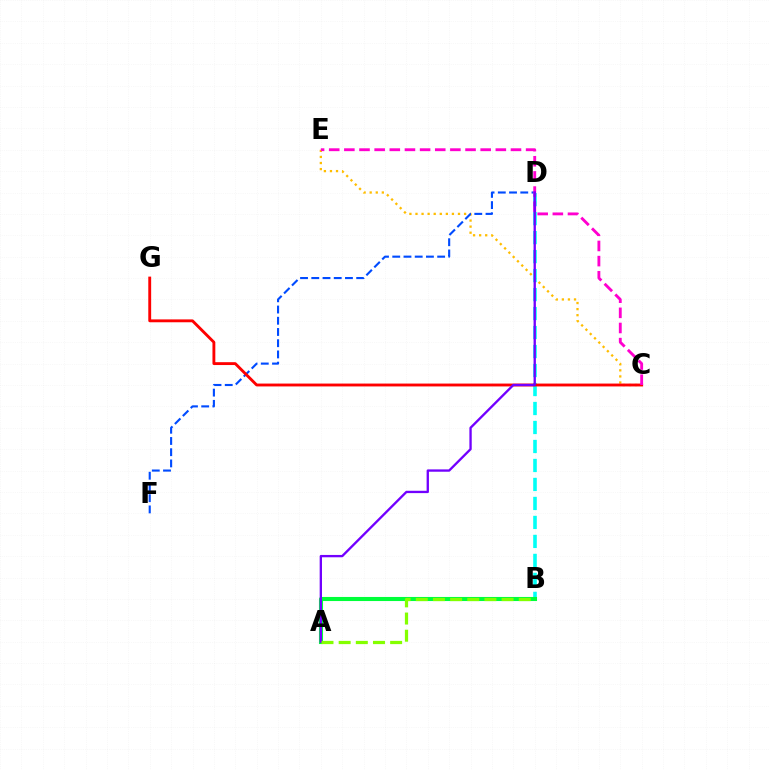{('C', 'E'): [{'color': '#ffbd00', 'line_style': 'dotted', 'thickness': 1.65}, {'color': '#ff00cf', 'line_style': 'dashed', 'thickness': 2.06}], ('D', 'F'): [{'color': '#004bff', 'line_style': 'dashed', 'thickness': 1.53}], ('B', 'D'): [{'color': '#00fff6', 'line_style': 'dashed', 'thickness': 2.58}], ('C', 'G'): [{'color': '#ff0000', 'line_style': 'solid', 'thickness': 2.06}], ('A', 'B'): [{'color': '#00ff39', 'line_style': 'solid', 'thickness': 2.94}, {'color': '#84ff00', 'line_style': 'dashed', 'thickness': 2.33}], ('A', 'D'): [{'color': '#7200ff', 'line_style': 'solid', 'thickness': 1.68}]}